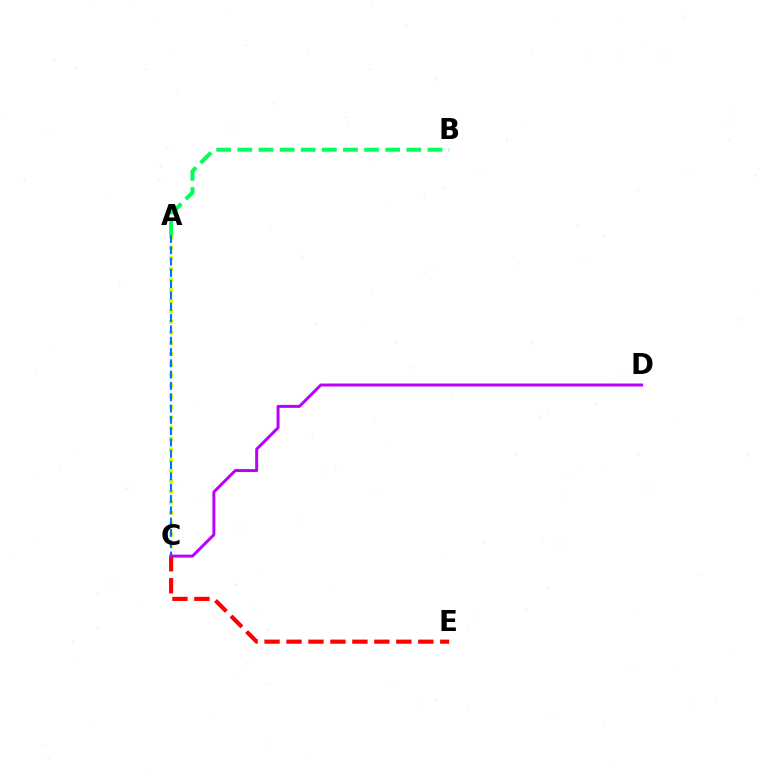{('C', 'E'): [{'color': '#ff0000', 'line_style': 'dashed', 'thickness': 2.98}], ('A', 'C'): [{'color': '#d1ff00', 'line_style': 'dotted', 'thickness': 2.89}, {'color': '#0074ff', 'line_style': 'dashed', 'thickness': 1.54}], ('A', 'B'): [{'color': '#00ff5c', 'line_style': 'dashed', 'thickness': 2.87}], ('C', 'D'): [{'color': '#b900ff', 'line_style': 'solid', 'thickness': 2.13}]}